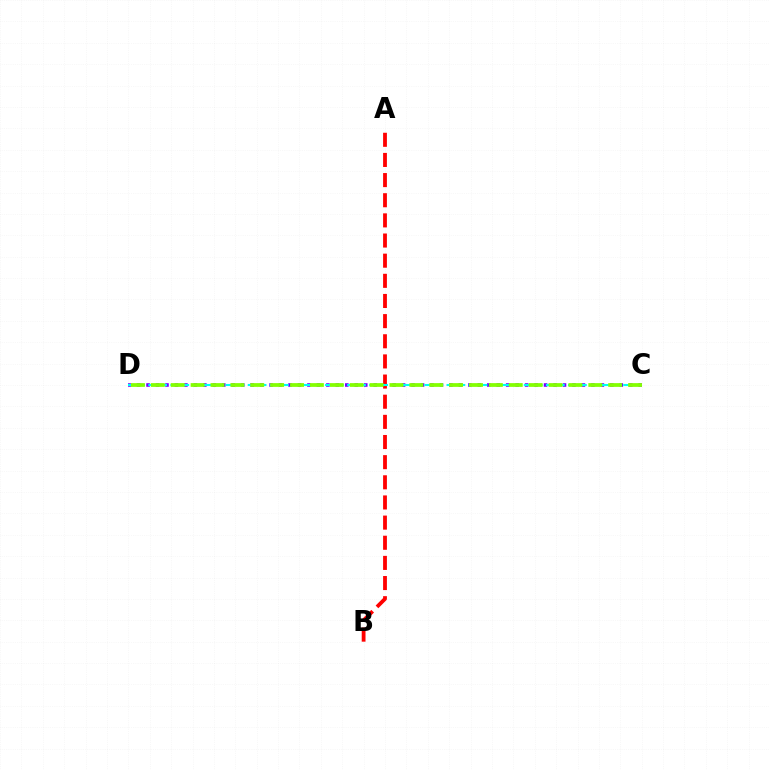{('C', 'D'): [{'color': '#7200ff', 'line_style': 'dotted', 'thickness': 2.57}, {'color': '#00fff6', 'line_style': 'dashed', 'thickness': 1.5}, {'color': '#84ff00', 'line_style': 'dashed', 'thickness': 2.7}], ('A', 'B'): [{'color': '#ff0000', 'line_style': 'dashed', 'thickness': 2.74}]}